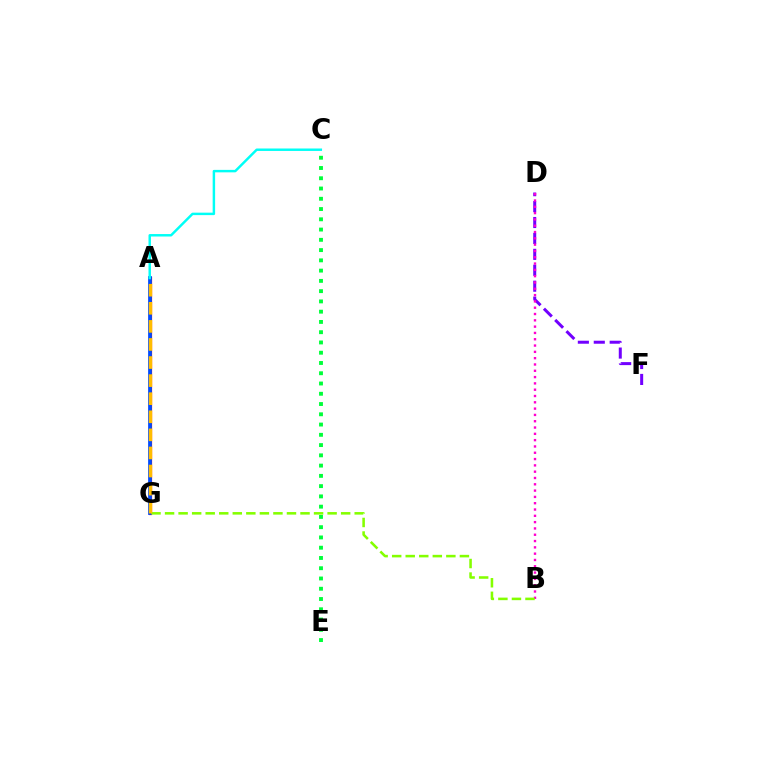{('A', 'G'): [{'color': '#ff0000', 'line_style': 'solid', 'thickness': 2.31}, {'color': '#004bff', 'line_style': 'solid', 'thickness': 2.7}, {'color': '#ffbd00', 'line_style': 'dashed', 'thickness': 2.46}], ('C', 'E'): [{'color': '#00ff39', 'line_style': 'dotted', 'thickness': 2.79}], ('D', 'F'): [{'color': '#7200ff', 'line_style': 'dashed', 'thickness': 2.16}], ('B', 'D'): [{'color': '#ff00cf', 'line_style': 'dotted', 'thickness': 1.71}], ('B', 'G'): [{'color': '#84ff00', 'line_style': 'dashed', 'thickness': 1.84}], ('A', 'C'): [{'color': '#00fff6', 'line_style': 'solid', 'thickness': 1.77}]}